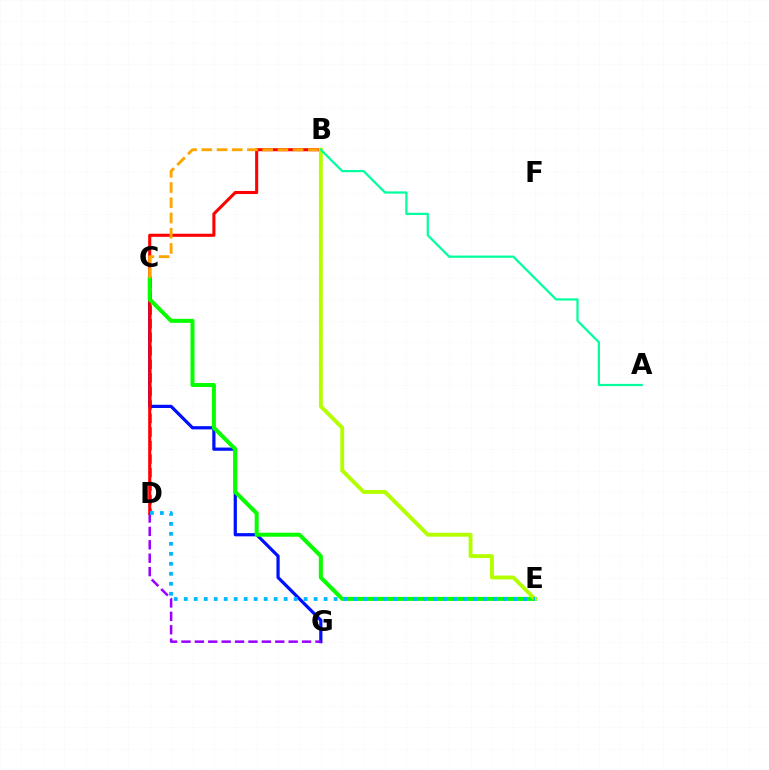{('C', 'D'): [{'color': '#ff00bd', 'line_style': 'dashed', 'thickness': 1.84}], ('C', 'G'): [{'color': '#0010ff', 'line_style': 'solid', 'thickness': 2.32}], ('D', 'G'): [{'color': '#9b00ff', 'line_style': 'dashed', 'thickness': 1.82}], ('B', 'D'): [{'color': '#ff0000', 'line_style': 'solid', 'thickness': 2.22}], ('C', 'E'): [{'color': '#08ff00', 'line_style': 'solid', 'thickness': 2.89}], ('B', 'E'): [{'color': '#b3ff00', 'line_style': 'solid', 'thickness': 2.8}], ('D', 'E'): [{'color': '#00b5ff', 'line_style': 'dotted', 'thickness': 2.71}], ('B', 'C'): [{'color': '#ffa500', 'line_style': 'dashed', 'thickness': 2.07}], ('A', 'B'): [{'color': '#00ff9d', 'line_style': 'solid', 'thickness': 1.6}]}